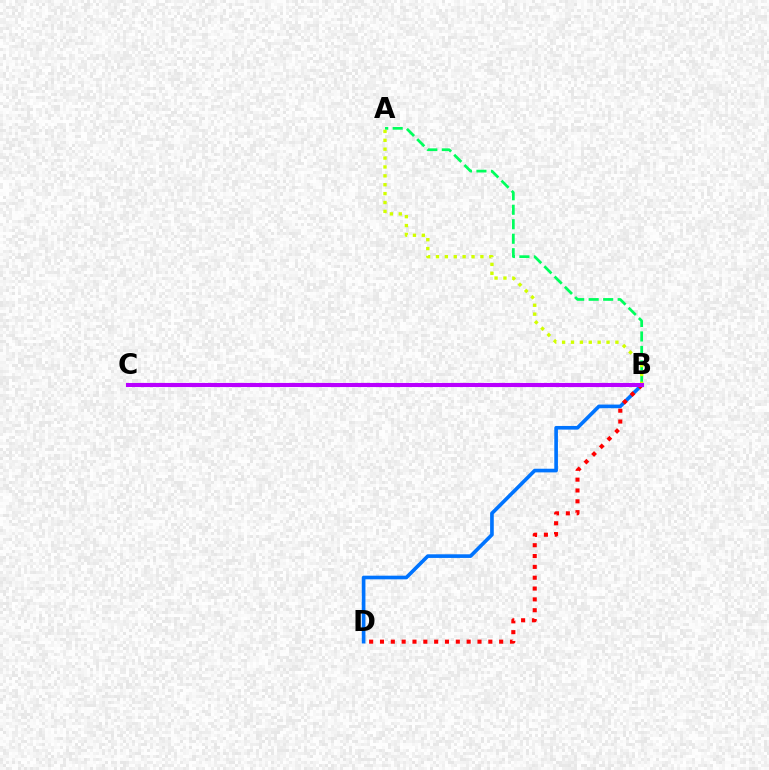{('A', 'B'): [{'color': '#00ff5c', 'line_style': 'dashed', 'thickness': 1.97}, {'color': '#d1ff00', 'line_style': 'dotted', 'thickness': 2.41}], ('B', 'D'): [{'color': '#0074ff', 'line_style': 'solid', 'thickness': 2.62}, {'color': '#ff0000', 'line_style': 'dotted', 'thickness': 2.94}], ('B', 'C'): [{'color': '#b900ff', 'line_style': 'solid', 'thickness': 2.93}]}